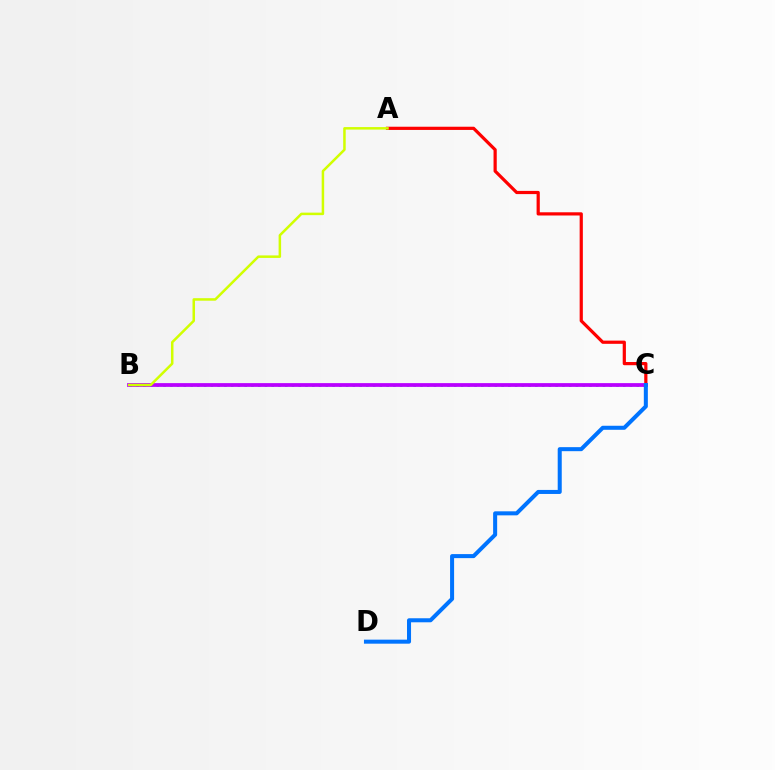{('B', 'C'): [{'color': '#00ff5c', 'line_style': 'dotted', 'thickness': 1.84}, {'color': '#b900ff', 'line_style': 'solid', 'thickness': 2.71}], ('A', 'C'): [{'color': '#ff0000', 'line_style': 'solid', 'thickness': 2.31}], ('C', 'D'): [{'color': '#0074ff', 'line_style': 'solid', 'thickness': 2.9}], ('A', 'B'): [{'color': '#d1ff00', 'line_style': 'solid', 'thickness': 1.8}]}